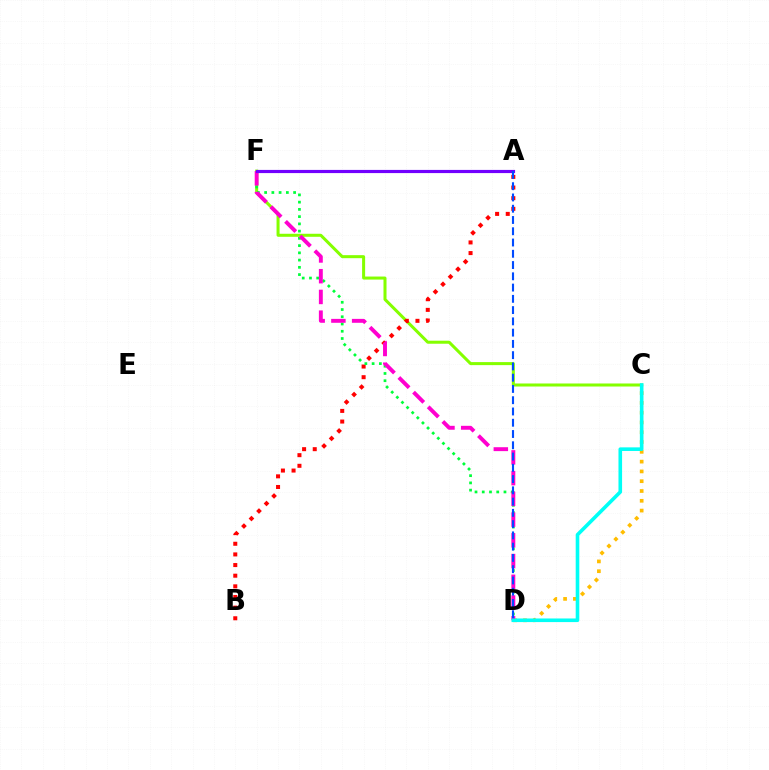{('C', 'F'): [{'color': '#84ff00', 'line_style': 'solid', 'thickness': 2.18}], ('C', 'D'): [{'color': '#ffbd00', 'line_style': 'dotted', 'thickness': 2.66}, {'color': '#00fff6', 'line_style': 'solid', 'thickness': 2.6}], ('A', 'B'): [{'color': '#ff0000', 'line_style': 'dotted', 'thickness': 2.89}], ('D', 'F'): [{'color': '#00ff39', 'line_style': 'dotted', 'thickness': 1.97}, {'color': '#ff00cf', 'line_style': 'dashed', 'thickness': 2.82}], ('A', 'F'): [{'color': '#7200ff', 'line_style': 'solid', 'thickness': 2.28}], ('A', 'D'): [{'color': '#004bff', 'line_style': 'dashed', 'thickness': 1.53}]}